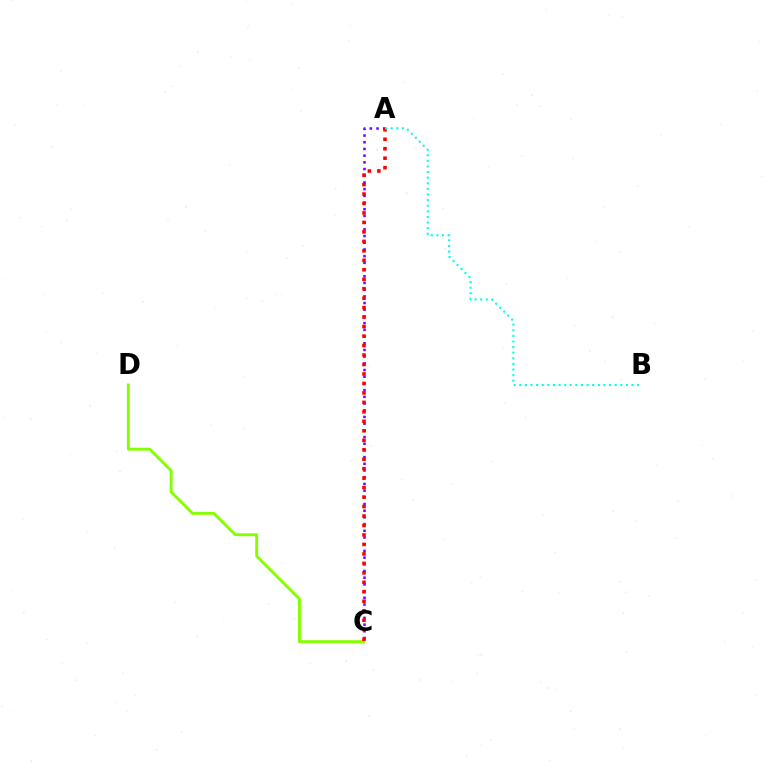{('A', 'C'): [{'color': '#7200ff', 'line_style': 'dotted', 'thickness': 1.82}, {'color': '#ff0000', 'line_style': 'dotted', 'thickness': 2.57}], ('C', 'D'): [{'color': '#84ff00', 'line_style': 'solid', 'thickness': 2.09}], ('A', 'B'): [{'color': '#00fff6', 'line_style': 'dotted', 'thickness': 1.52}]}